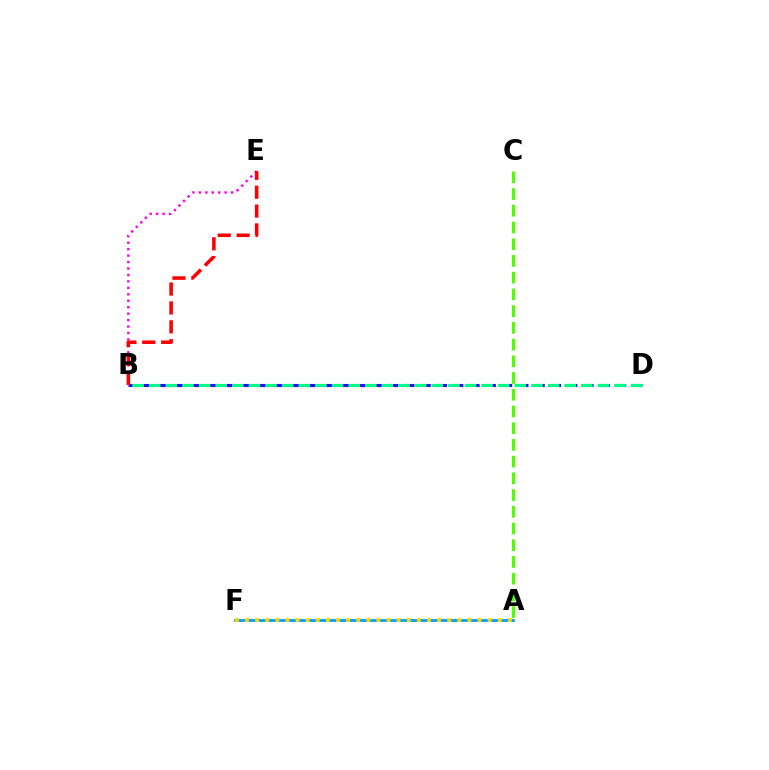{('B', 'D'): [{'color': '#3700ff', 'line_style': 'dashed', 'thickness': 2.21}, {'color': '#00ff86', 'line_style': 'dashed', 'thickness': 2.26}], ('B', 'E'): [{'color': '#ff00ed', 'line_style': 'dotted', 'thickness': 1.75}, {'color': '#ff0000', 'line_style': 'dashed', 'thickness': 2.56}], ('A', 'C'): [{'color': '#4fff00', 'line_style': 'dashed', 'thickness': 2.27}], ('A', 'F'): [{'color': '#009eff', 'line_style': 'solid', 'thickness': 1.99}, {'color': '#ffd500', 'line_style': 'dotted', 'thickness': 2.75}]}